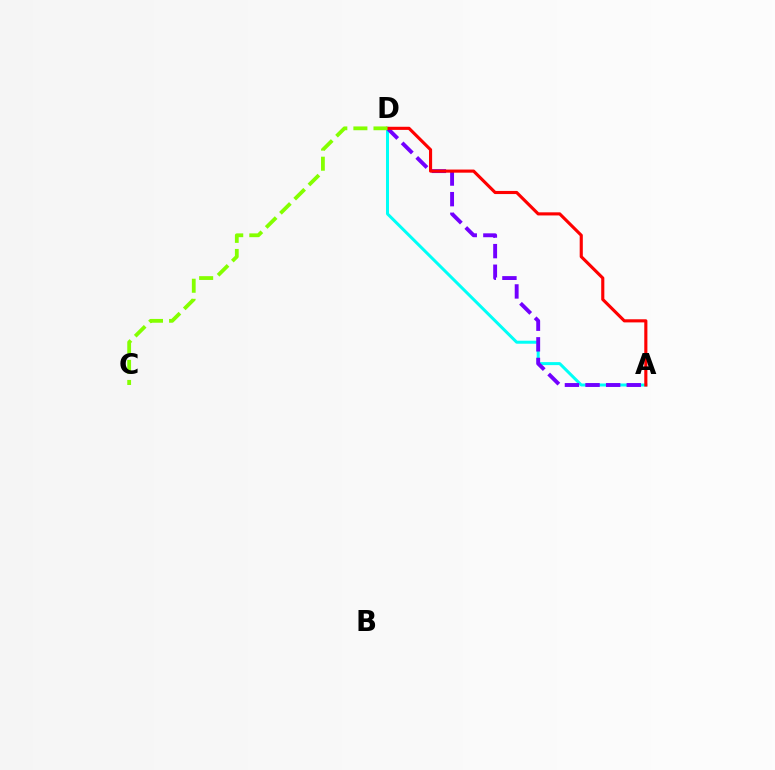{('A', 'D'): [{'color': '#00fff6', 'line_style': 'solid', 'thickness': 2.16}, {'color': '#7200ff', 'line_style': 'dashed', 'thickness': 2.8}, {'color': '#ff0000', 'line_style': 'solid', 'thickness': 2.25}], ('C', 'D'): [{'color': '#84ff00', 'line_style': 'dashed', 'thickness': 2.73}]}